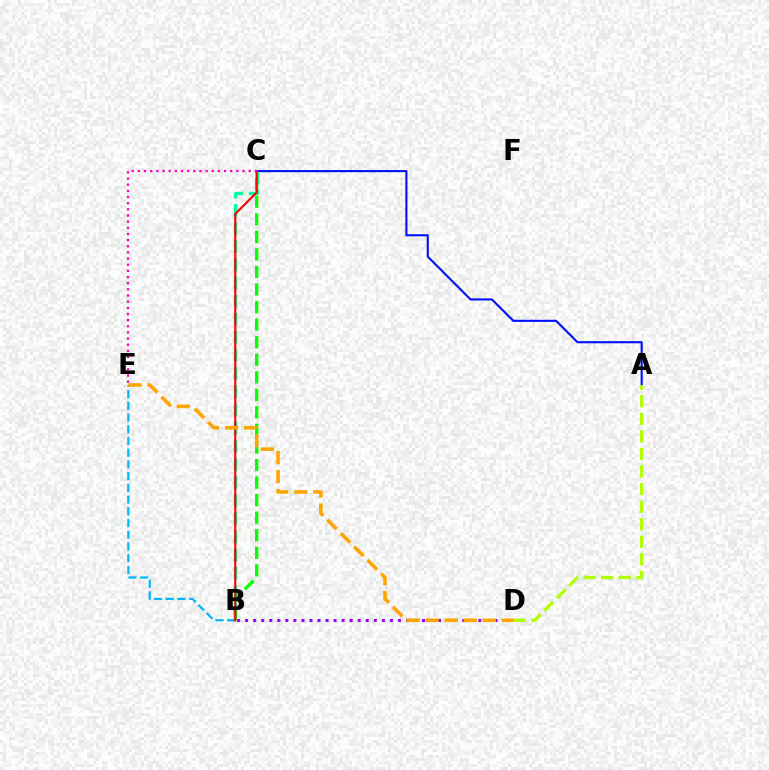{('B', 'C'): [{'color': '#00ff9d', 'line_style': 'dashed', 'thickness': 2.47}, {'color': '#08ff00', 'line_style': 'dashed', 'thickness': 2.38}, {'color': '#ff0000', 'line_style': 'solid', 'thickness': 1.53}], ('B', 'D'): [{'color': '#9b00ff', 'line_style': 'dotted', 'thickness': 2.18}], ('A', 'C'): [{'color': '#0010ff', 'line_style': 'solid', 'thickness': 1.52}], ('B', 'E'): [{'color': '#00b5ff', 'line_style': 'dashed', 'thickness': 1.59}], ('D', 'E'): [{'color': '#ffa500', 'line_style': 'dashed', 'thickness': 2.59}], ('C', 'E'): [{'color': '#ff00bd', 'line_style': 'dotted', 'thickness': 1.67}], ('A', 'D'): [{'color': '#b3ff00', 'line_style': 'dashed', 'thickness': 2.39}]}